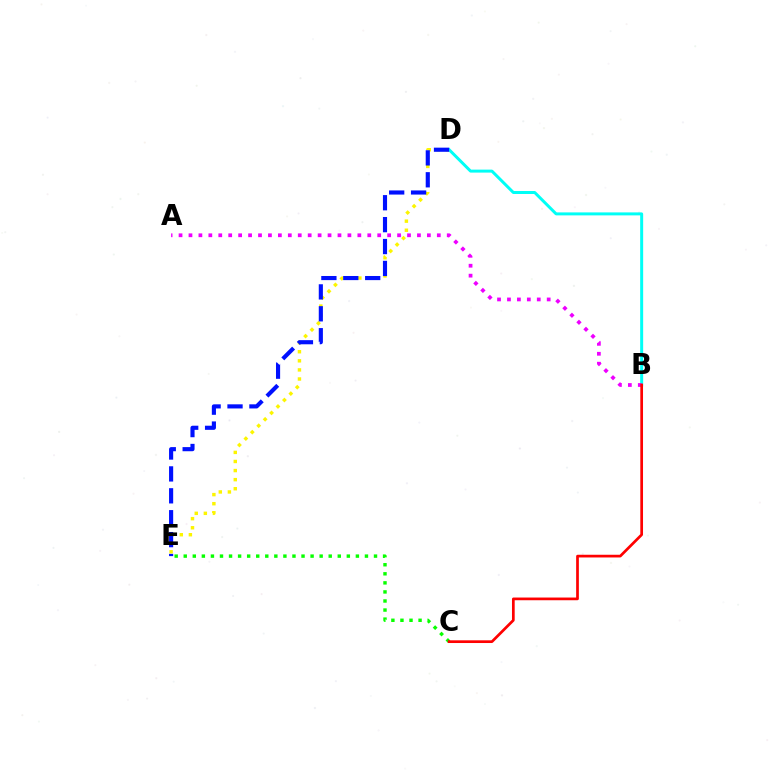{('D', 'E'): [{'color': '#fcf500', 'line_style': 'dotted', 'thickness': 2.47}, {'color': '#0010ff', 'line_style': 'dashed', 'thickness': 2.98}], ('C', 'E'): [{'color': '#08ff00', 'line_style': 'dotted', 'thickness': 2.46}], ('B', 'D'): [{'color': '#00fff6', 'line_style': 'solid', 'thickness': 2.15}], ('A', 'B'): [{'color': '#ee00ff', 'line_style': 'dotted', 'thickness': 2.7}], ('B', 'C'): [{'color': '#ff0000', 'line_style': 'solid', 'thickness': 1.95}]}